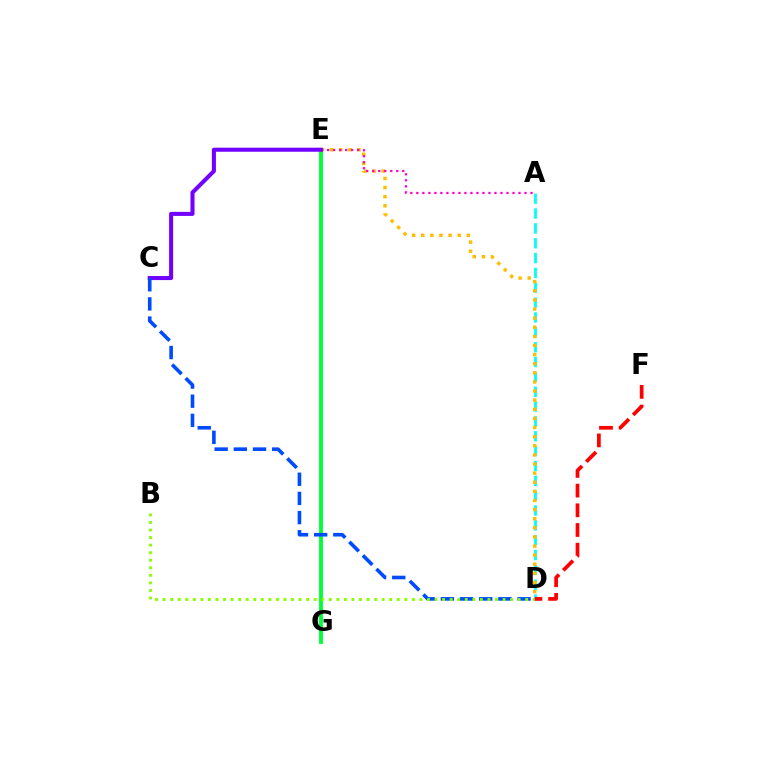{('E', 'G'): [{'color': '#00ff39', 'line_style': 'solid', 'thickness': 2.78}], ('A', 'D'): [{'color': '#00fff6', 'line_style': 'dashed', 'thickness': 2.02}], ('D', 'E'): [{'color': '#ffbd00', 'line_style': 'dotted', 'thickness': 2.48}], ('A', 'E'): [{'color': '#ff00cf', 'line_style': 'dotted', 'thickness': 1.63}], ('C', 'E'): [{'color': '#7200ff', 'line_style': 'solid', 'thickness': 2.92}], ('C', 'D'): [{'color': '#004bff', 'line_style': 'dashed', 'thickness': 2.6}], ('B', 'D'): [{'color': '#84ff00', 'line_style': 'dotted', 'thickness': 2.05}], ('D', 'F'): [{'color': '#ff0000', 'line_style': 'dashed', 'thickness': 2.68}]}